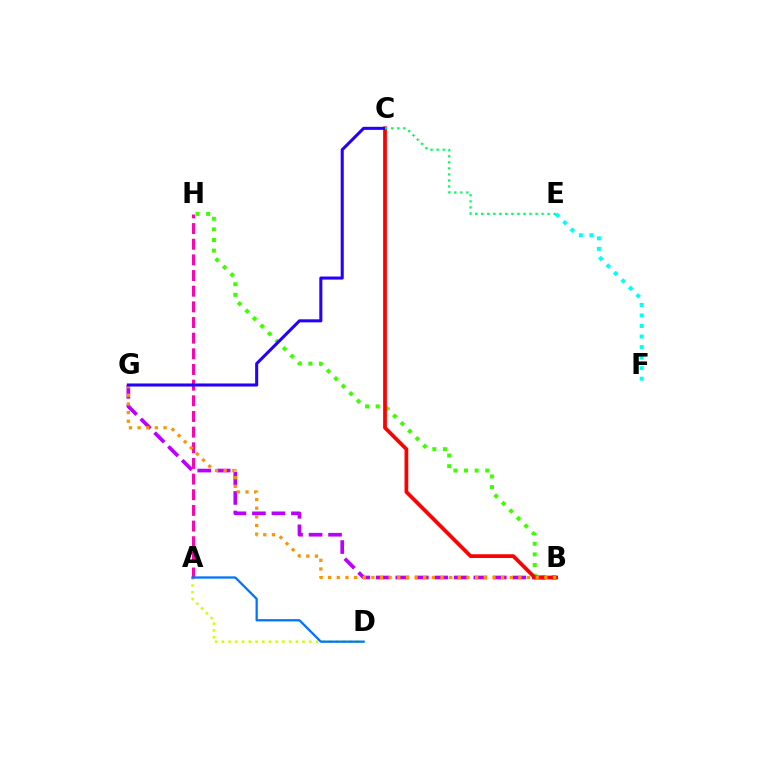{('B', 'H'): [{'color': '#3dff00', 'line_style': 'dotted', 'thickness': 2.89}], ('A', 'D'): [{'color': '#d1ff00', 'line_style': 'dotted', 'thickness': 1.83}, {'color': '#0074ff', 'line_style': 'solid', 'thickness': 1.64}], ('B', 'G'): [{'color': '#b900ff', 'line_style': 'dashed', 'thickness': 2.65}, {'color': '#ff9400', 'line_style': 'dotted', 'thickness': 2.35}], ('A', 'H'): [{'color': '#ff00ac', 'line_style': 'dashed', 'thickness': 2.13}], ('B', 'C'): [{'color': '#ff0000', 'line_style': 'solid', 'thickness': 2.7}], ('E', 'F'): [{'color': '#00fff6', 'line_style': 'dotted', 'thickness': 2.86}], ('C', 'G'): [{'color': '#2500ff', 'line_style': 'solid', 'thickness': 2.2}], ('C', 'E'): [{'color': '#00ff5c', 'line_style': 'dotted', 'thickness': 1.64}]}